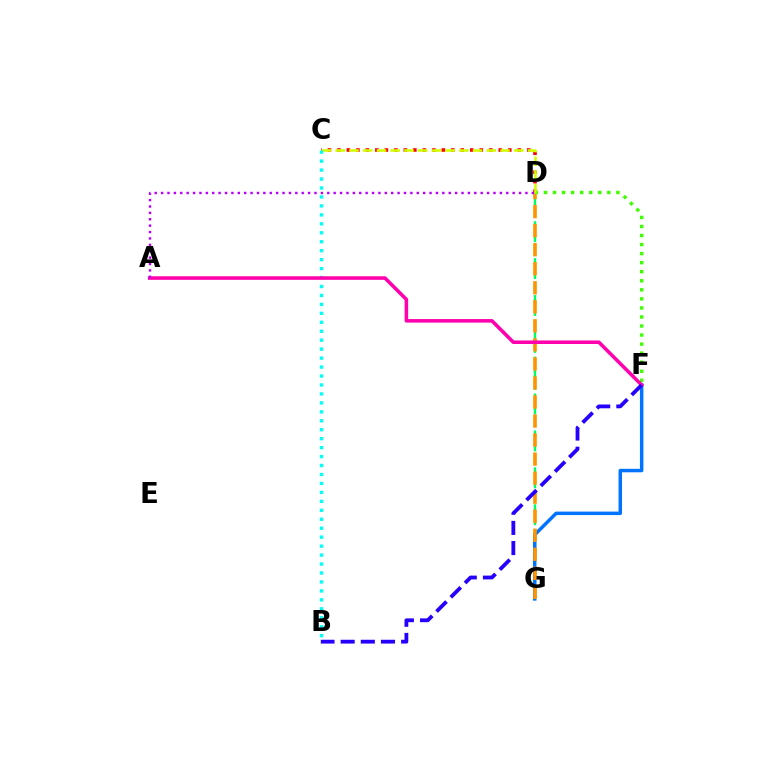{('C', 'D'): [{'color': '#ff0000', 'line_style': 'dotted', 'thickness': 2.58}, {'color': '#d1ff00', 'line_style': 'dashed', 'thickness': 1.87}], ('D', 'G'): [{'color': '#00ff5c', 'line_style': 'dashed', 'thickness': 1.67}, {'color': '#ff9400', 'line_style': 'dashed', 'thickness': 2.59}], ('F', 'G'): [{'color': '#0074ff', 'line_style': 'solid', 'thickness': 2.5}], ('D', 'F'): [{'color': '#3dff00', 'line_style': 'dotted', 'thickness': 2.46}], ('B', 'C'): [{'color': '#00fff6', 'line_style': 'dotted', 'thickness': 2.43}], ('A', 'F'): [{'color': '#ff00ac', 'line_style': 'solid', 'thickness': 2.56}], ('A', 'D'): [{'color': '#b900ff', 'line_style': 'dotted', 'thickness': 1.74}], ('B', 'F'): [{'color': '#2500ff', 'line_style': 'dashed', 'thickness': 2.74}]}